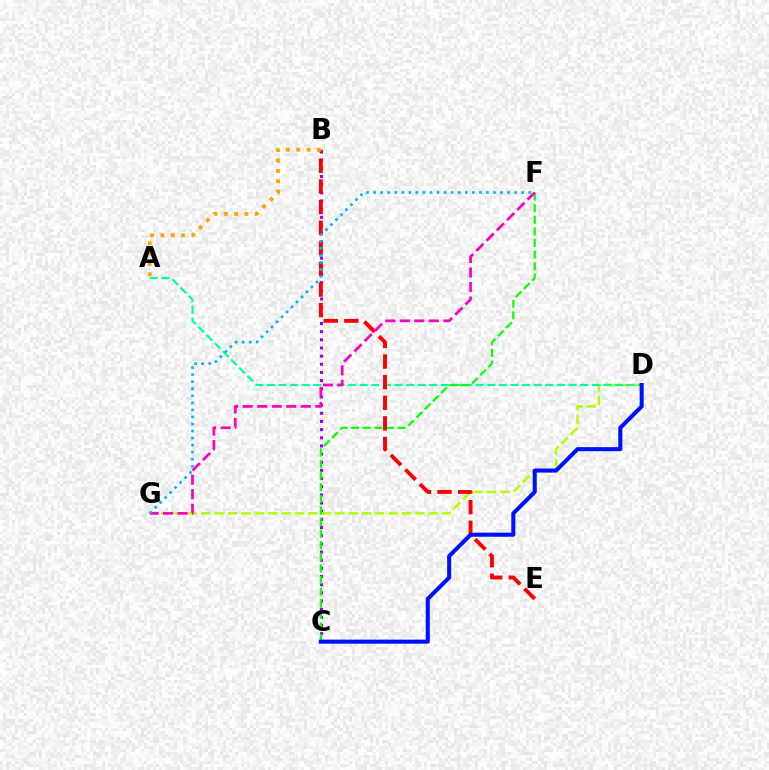{('B', 'C'): [{'color': '#9b00ff', 'line_style': 'dotted', 'thickness': 2.22}], ('D', 'G'): [{'color': '#b3ff00', 'line_style': 'dashed', 'thickness': 1.82}], ('A', 'D'): [{'color': '#00ff9d', 'line_style': 'dashed', 'thickness': 1.58}], ('C', 'F'): [{'color': '#08ff00', 'line_style': 'dashed', 'thickness': 1.58}], ('B', 'E'): [{'color': '#ff0000', 'line_style': 'dashed', 'thickness': 2.8}], ('C', 'D'): [{'color': '#0010ff', 'line_style': 'solid', 'thickness': 2.92}], ('A', 'B'): [{'color': '#ffa500', 'line_style': 'dotted', 'thickness': 2.81}], ('F', 'G'): [{'color': '#ff00bd', 'line_style': 'dashed', 'thickness': 1.97}, {'color': '#00b5ff', 'line_style': 'dotted', 'thickness': 1.92}]}